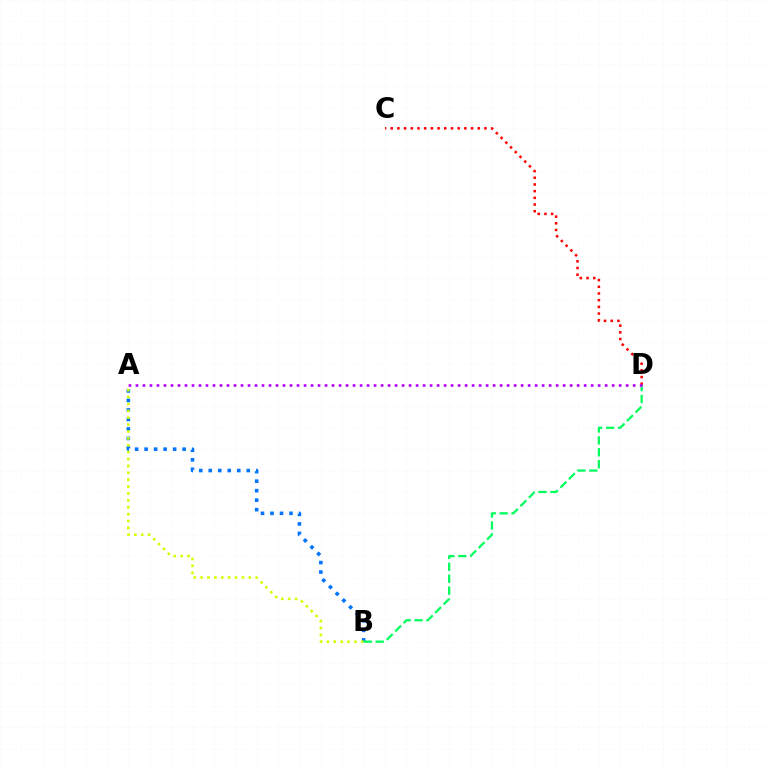{('A', 'B'): [{'color': '#0074ff', 'line_style': 'dotted', 'thickness': 2.58}, {'color': '#d1ff00', 'line_style': 'dotted', 'thickness': 1.87}], ('B', 'D'): [{'color': '#00ff5c', 'line_style': 'dashed', 'thickness': 1.62}], ('C', 'D'): [{'color': '#ff0000', 'line_style': 'dotted', 'thickness': 1.82}], ('A', 'D'): [{'color': '#b900ff', 'line_style': 'dotted', 'thickness': 1.9}]}